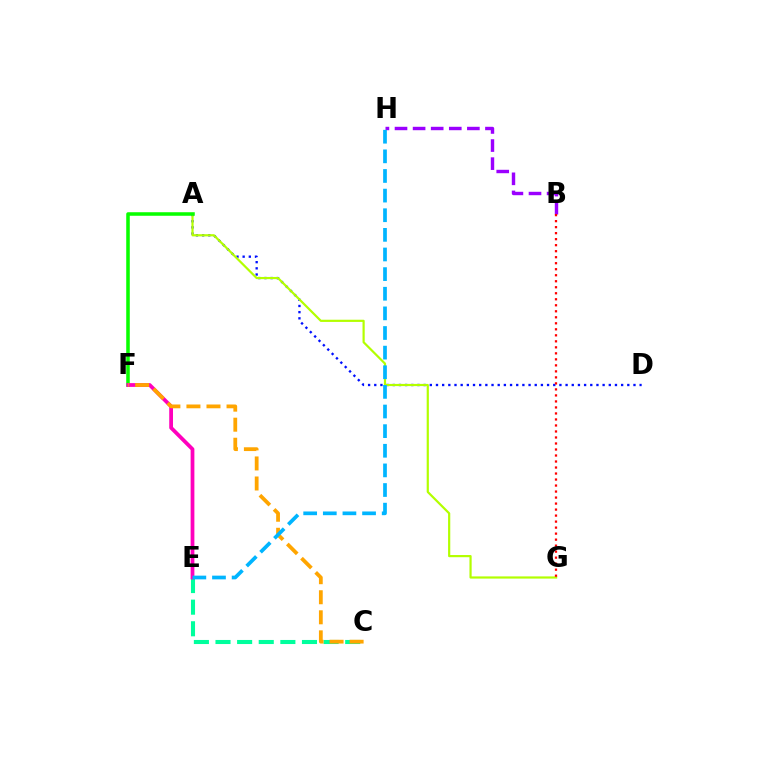{('A', 'D'): [{'color': '#0010ff', 'line_style': 'dotted', 'thickness': 1.68}], ('B', 'H'): [{'color': '#9b00ff', 'line_style': 'dashed', 'thickness': 2.46}], ('A', 'G'): [{'color': '#b3ff00', 'line_style': 'solid', 'thickness': 1.58}], ('C', 'E'): [{'color': '#00ff9d', 'line_style': 'dashed', 'thickness': 2.94}], ('A', 'F'): [{'color': '#08ff00', 'line_style': 'solid', 'thickness': 2.55}], ('E', 'F'): [{'color': '#ff00bd', 'line_style': 'solid', 'thickness': 2.71}], ('C', 'F'): [{'color': '#ffa500', 'line_style': 'dashed', 'thickness': 2.72}], ('B', 'G'): [{'color': '#ff0000', 'line_style': 'dotted', 'thickness': 1.63}], ('E', 'H'): [{'color': '#00b5ff', 'line_style': 'dashed', 'thickness': 2.67}]}